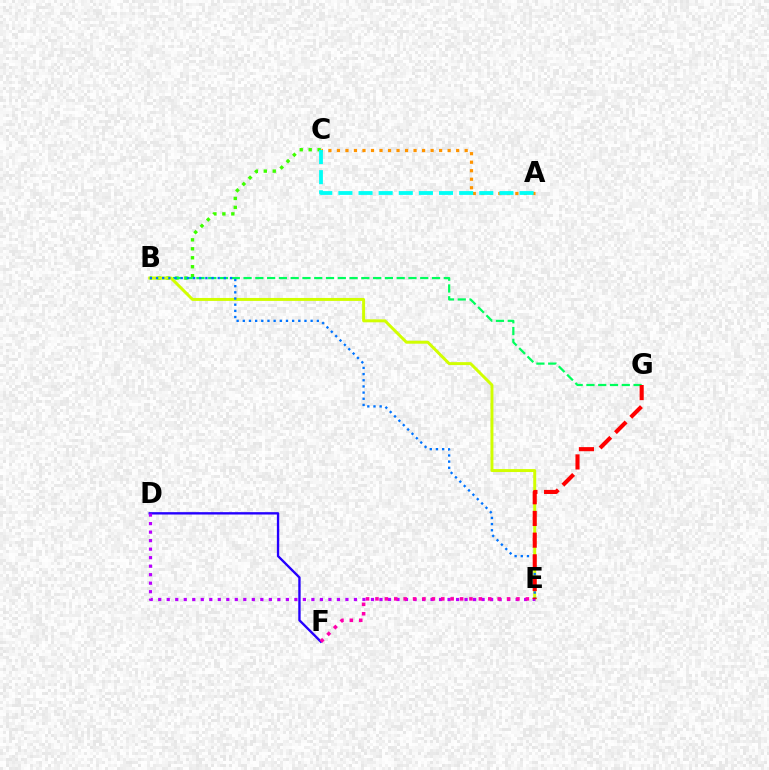{('B', 'C'): [{'color': '#3dff00', 'line_style': 'dotted', 'thickness': 2.43}], ('B', 'G'): [{'color': '#00ff5c', 'line_style': 'dashed', 'thickness': 1.6}], ('D', 'F'): [{'color': '#2500ff', 'line_style': 'solid', 'thickness': 1.7}], ('B', 'E'): [{'color': '#d1ff00', 'line_style': 'solid', 'thickness': 2.13}, {'color': '#0074ff', 'line_style': 'dotted', 'thickness': 1.68}], ('A', 'C'): [{'color': '#ff9400', 'line_style': 'dotted', 'thickness': 2.31}, {'color': '#00fff6', 'line_style': 'dashed', 'thickness': 2.73}], ('D', 'E'): [{'color': '#b900ff', 'line_style': 'dotted', 'thickness': 2.31}], ('E', 'G'): [{'color': '#ff0000', 'line_style': 'dashed', 'thickness': 2.95}], ('E', 'F'): [{'color': '#ff00ac', 'line_style': 'dotted', 'thickness': 2.55}]}